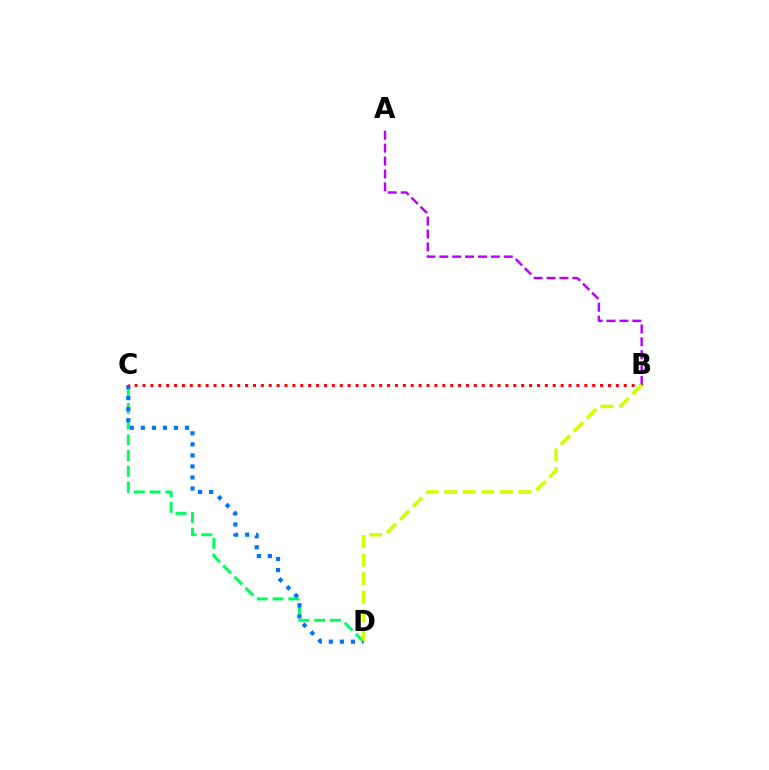{('C', 'D'): [{'color': '#00ff5c', 'line_style': 'dashed', 'thickness': 2.14}, {'color': '#0074ff', 'line_style': 'dotted', 'thickness': 3.0}], ('A', 'B'): [{'color': '#b900ff', 'line_style': 'dashed', 'thickness': 1.75}], ('B', 'C'): [{'color': '#ff0000', 'line_style': 'dotted', 'thickness': 2.14}], ('B', 'D'): [{'color': '#d1ff00', 'line_style': 'dashed', 'thickness': 2.52}]}